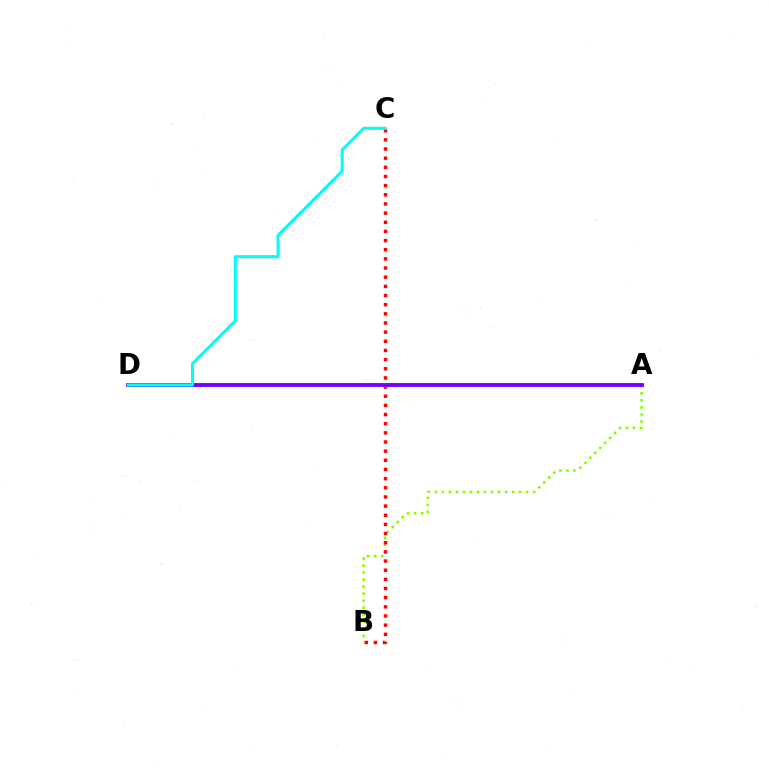{('A', 'B'): [{'color': '#84ff00', 'line_style': 'dotted', 'thickness': 1.91}], ('B', 'C'): [{'color': '#ff0000', 'line_style': 'dotted', 'thickness': 2.49}], ('A', 'D'): [{'color': '#7200ff', 'line_style': 'solid', 'thickness': 2.77}], ('C', 'D'): [{'color': '#00fff6', 'line_style': 'solid', 'thickness': 2.21}]}